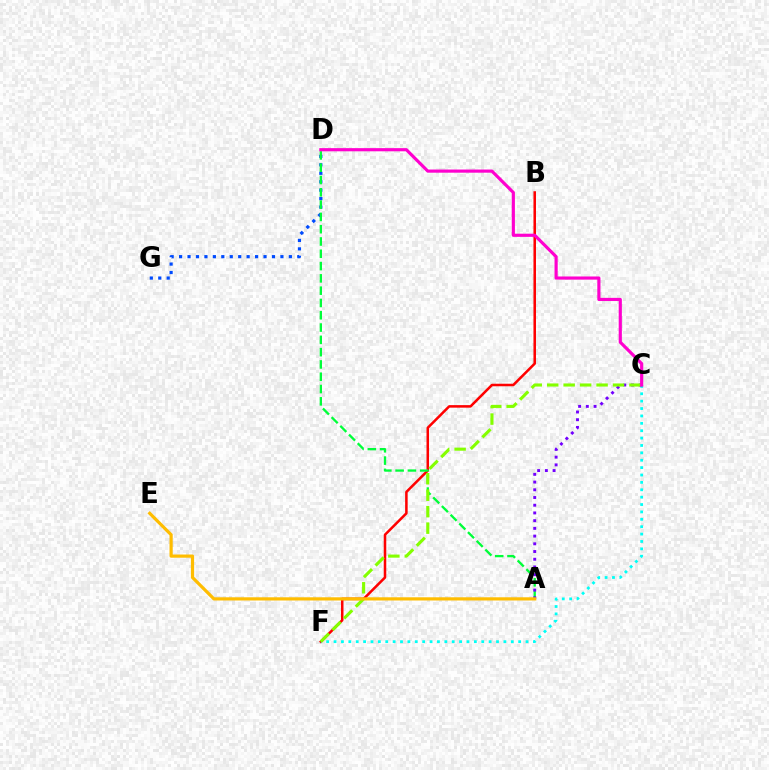{('D', 'G'): [{'color': '#004bff', 'line_style': 'dotted', 'thickness': 2.29}], ('B', 'F'): [{'color': '#ff0000', 'line_style': 'solid', 'thickness': 1.82}], ('A', 'D'): [{'color': '#00ff39', 'line_style': 'dashed', 'thickness': 1.67}], ('C', 'F'): [{'color': '#00fff6', 'line_style': 'dotted', 'thickness': 2.01}, {'color': '#84ff00', 'line_style': 'dashed', 'thickness': 2.24}], ('A', 'C'): [{'color': '#7200ff', 'line_style': 'dotted', 'thickness': 2.1}], ('A', 'E'): [{'color': '#ffbd00', 'line_style': 'solid', 'thickness': 2.3}], ('C', 'D'): [{'color': '#ff00cf', 'line_style': 'solid', 'thickness': 2.28}]}